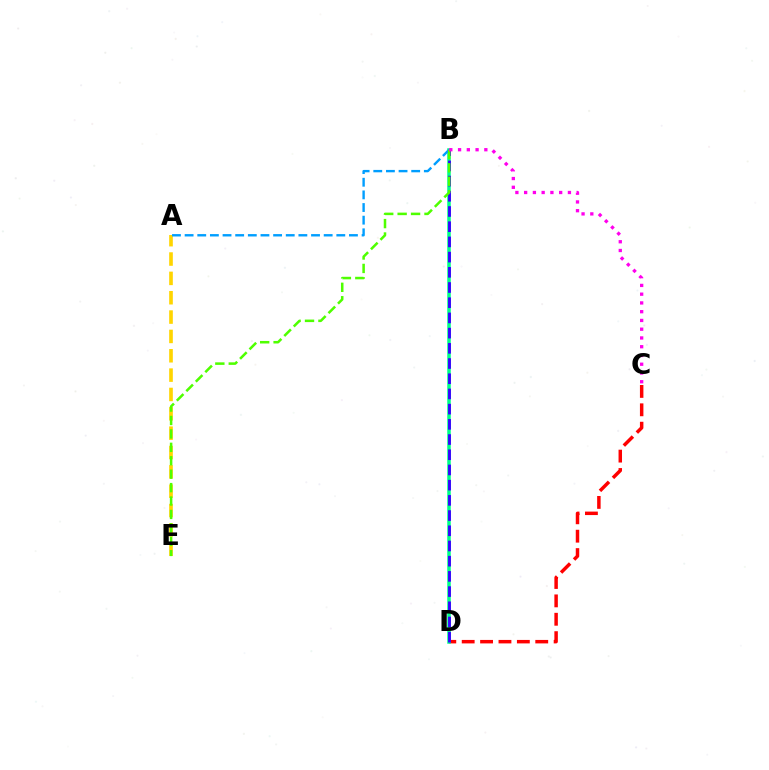{('C', 'D'): [{'color': '#ff0000', 'line_style': 'dashed', 'thickness': 2.5}], ('B', 'D'): [{'color': '#00ff86', 'line_style': 'solid', 'thickness': 2.53}, {'color': '#3700ff', 'line_style': 'dashed', 'thickness': 2.07}], ('A', 'E'): [{'color': '#ffd500', 'line_style': 'dashed', 'thickness': 2.63}], ('A', 'B'): [{'color': '#009eff', 'line_style': 'dashed', 'thickness': 1.72}], ('B', 'E'): [{'color': '#4fff00', 'line_style': 'dashed', 'thickness': 1.82}], ('B', 'C'): [{'color': '#ff00ed', 'line_style': 'dotted', 'thickness': 2.38}]}